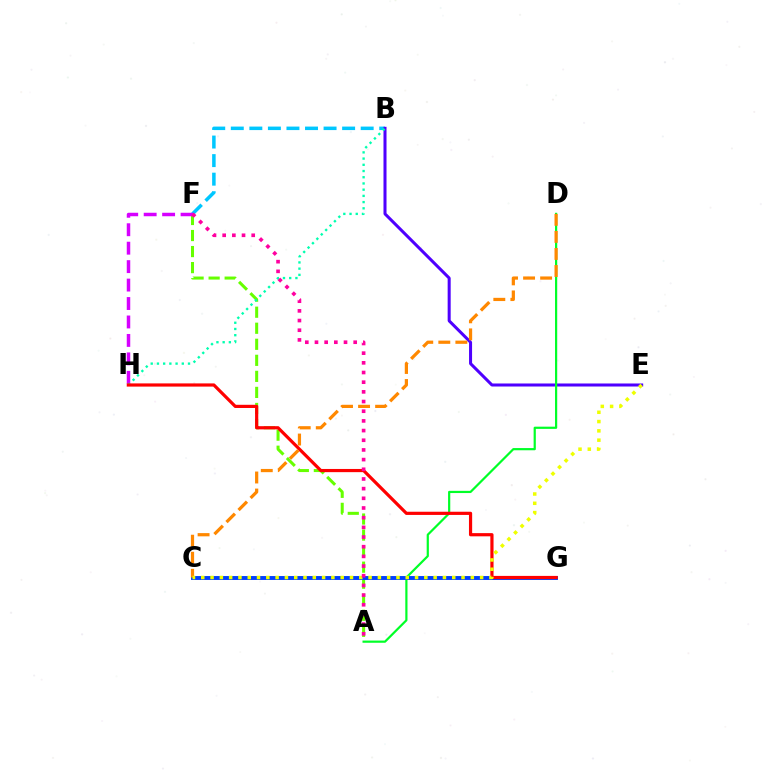{('B', 'F'): [{'color': '#00c7ff', 'line_style': 'dashed', 'thickness': 2.52}], ('A', 'F'): [{'color': '#66ff00', 'line_style': 'dashed', 'thickness': 2.18}, {'color': '#ff00a0', 'line_style': 'dotted', 'thickness': 2.63}], ('F', 'H'): [{'color': '#d600ff', 'line_style': 'dashed', 'thickness': 2.51}], ('B', 'E'): [{'color': '#4f00ff', 'line_style': 'solid', 'thickness': 2.18}], ('A', 'D'): [{'color': '#00ff27', 'line_style': 'solid', 'thickness': 1.59}], ('C', 'G'): [{'color': '#003fff', 'line_style': 'solid', 'thickness': 2.81}], ('B', 'H'): [{'color': '#00ffaf', 'line_style': 'dotted', 'thickness': 1.69}], ('G', 'H'): [{'color': '#ff0000', 'line_style': 'solid', 'thickness': 2.3}], ('C', 'D'): [{'color': '#ff8800', 'line_style': 'dashed', 'thickness': 2.32}], ('C', 'E'): [{'color': '#eeff00', 'line_style': 'dotted', 'thickness': 2.53}]}